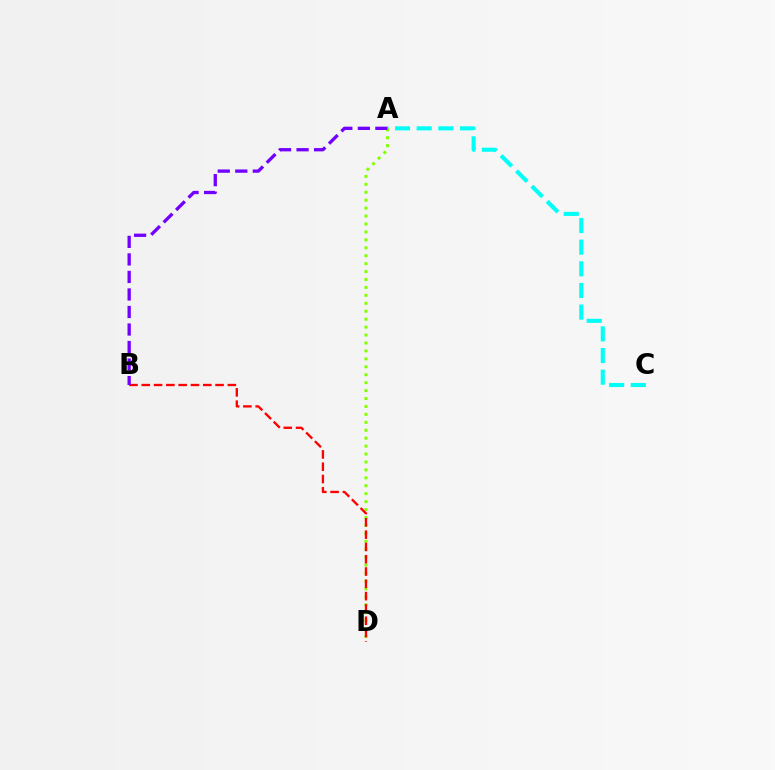{('A', 'C'): [{'color': '#00fff6', 'line_style': 'dashed', 'thickness': 2.94}], ('A', 'D'): [{'color': '#84ff00', 'line_style': 'dotted', 'thickness': 2.16}], ('B', 'D'): [{'color': '#ff0000', 'line_style': 'dashed', 'thickness': 1.67}], ('A', 'B'): [{'color': '#7200ff', 'line_style': 'dashed', 'thickness': 2.38}]}